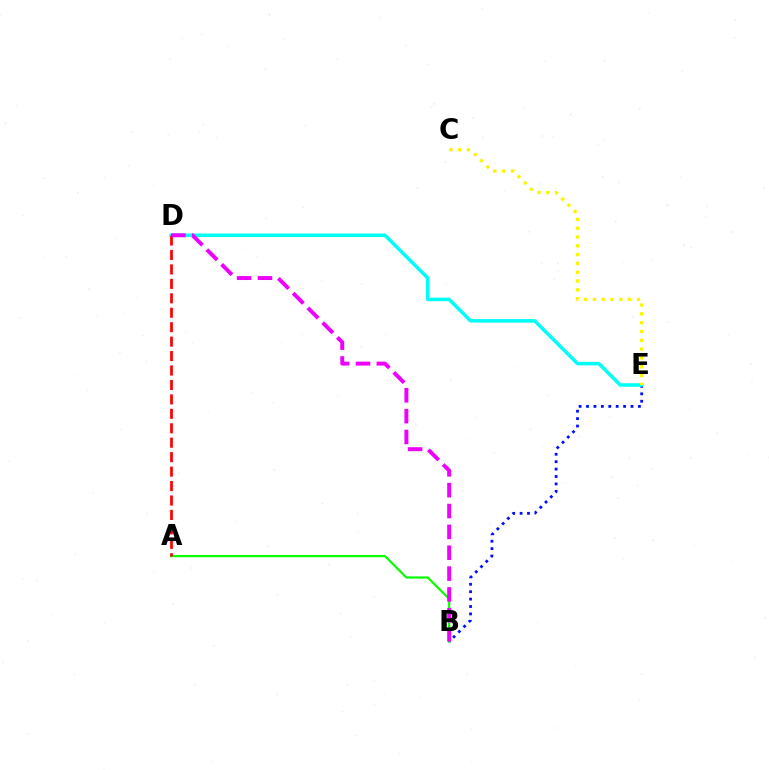{('B', 'E'): [{'color': '#0010ff', 'line_style': 'dotted', 'thickness': 2.01}], ('D', 'E'): [{'color': '#00fff6', 'line_style': 'solid', 'thickness': 2.54}], ('A', 'B'): [{'color': '#08ff00', 'line_style': 'solid', 'thickness': 1.58}], ('A', 'D'): [{'color': '#ff0000', 'line_style': 'dashed', 'thickness': 1.96}], ('B', 'D'): [{'color': '#ee00ff', 'line_style': 'dashed', 'thickness': 2.83}], ('C', 'E'): [{'color': '#fcf500', 'line_style': 'dotted', 'thickness': 2.4}]}